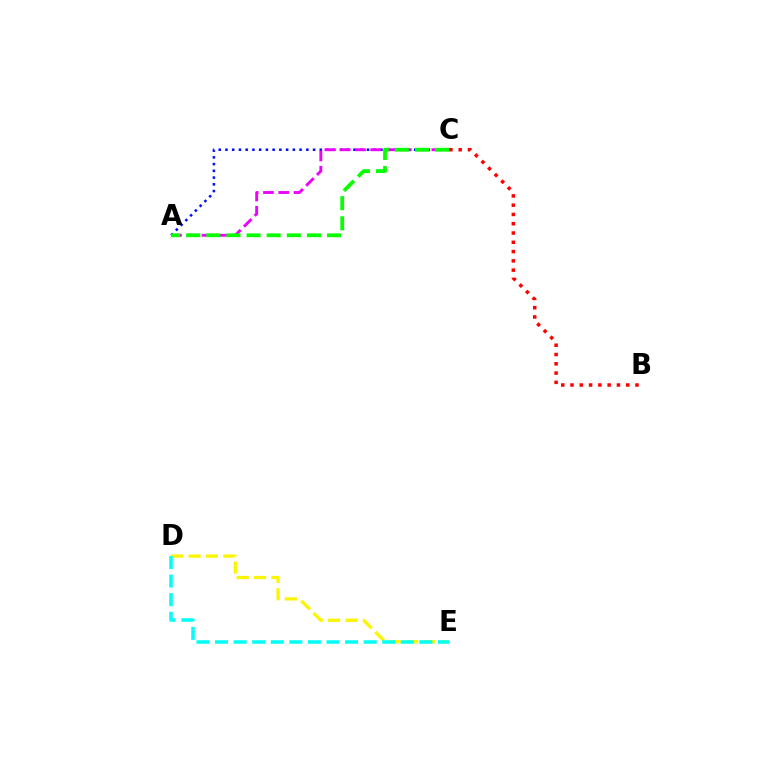{('D', 'E'): [{'color': '#fcf500', 'line_style': 'dashed', 'thickness': 2.36}, {'color': '#00fff6', 'line_style': 'dashed', 'thickness': 2.52}], ('A', 'C'): [{'color': '#0010ff', 'line_style': 'dotted', 'thickness': 1.83}, {'color': '#ee00ff', 'line_style': 'dashed', 'thickness': 2.08}, {'color': '#08ff00', 'line_style': 'dashed', 'thickness': 2.73}], ('B', 'C'): [{'color': '#ff0000', 'line_style': 'dotted', 'thickness': 2.52}]}